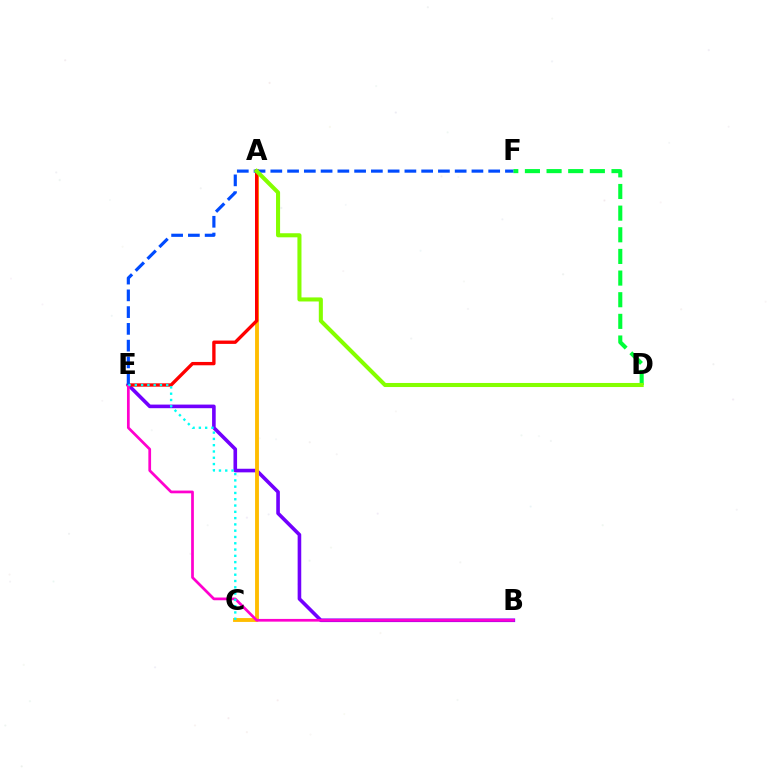{('D', 'F'): [{'color': '#00ff39', 'line_style': 'dashed', 'thickness': 2.94}], ('B', 'E'): [{'color': '#7200ff', 'line_style': 'solid', 'thickness': 2.6}, {'color': '#ff00cf', 'line_style': 'solid', 'thickness': 1.96}], ('A', 'C'): [{'color': '#ffbd00', 'line_style': 'solid', 'thickness': 2.78}], ('A', 'E'): [{'color': '#ff0000', 'line_style': 'solid', 'thickness': 2.41}], ('E', 'F'): [{'color': '#004bff', 'line_style': 'dashed', 'thickness': 2.28}], ('C', 'E'): [{'color': '#00fff6', 'line_style': 'dotted', 'thickness': 1.71}], ('A', 'D'): [{'color': '#84ff00', 'line_style': 'solid', 'thickness': 2.93}]}